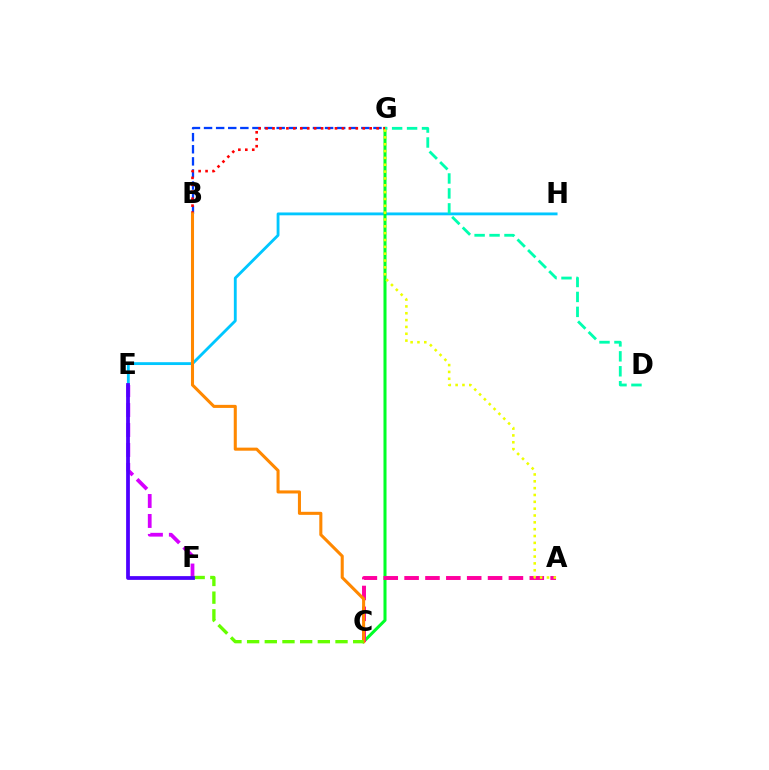{('E', 'F'): [{'color': '#d600ff', 'line_style': 'dashed', 'thickness': 2.71}, {'color': '#4f00ff', 'line_style': 'solid', 'thickness': 2.7}], ('E', 'H'): [{'color': '#00c7ff', 'line_style': 'solid', 'thickness': 2.05}], ('C', 'G'): [{'color': '#00ff27', 'line_style': 'solid', 'thickness': 2.19}], ('B', 'G'): [{'color': '#003fff', 'line_style': 'dashed', 'thickness': 1.64}, {'color': '#ff0000', 'line_style': 'dotted', 'thickness': 1.89}], ('A', 'C'): [{'color': '#ff00a0', 'line_style': 'dashed', 'thickness': 2.83}], ('B', 'C'): [{'color': '#ff8800', 'line_style': 'solid', 'thickness': 2.21}], ('C', 'F'): [{'color': '#66ff00', 'line_style': 'dashed', 'thickness': 2.4}], ('D', 'G'): [{'color': '#00ffaf', 'line_style': 'dashed', 'thickness': 2.03}], ('A', 'G'): [{'color': '#eeff00', 'line_style': 'dotted', 'thickness': 1.86}]}